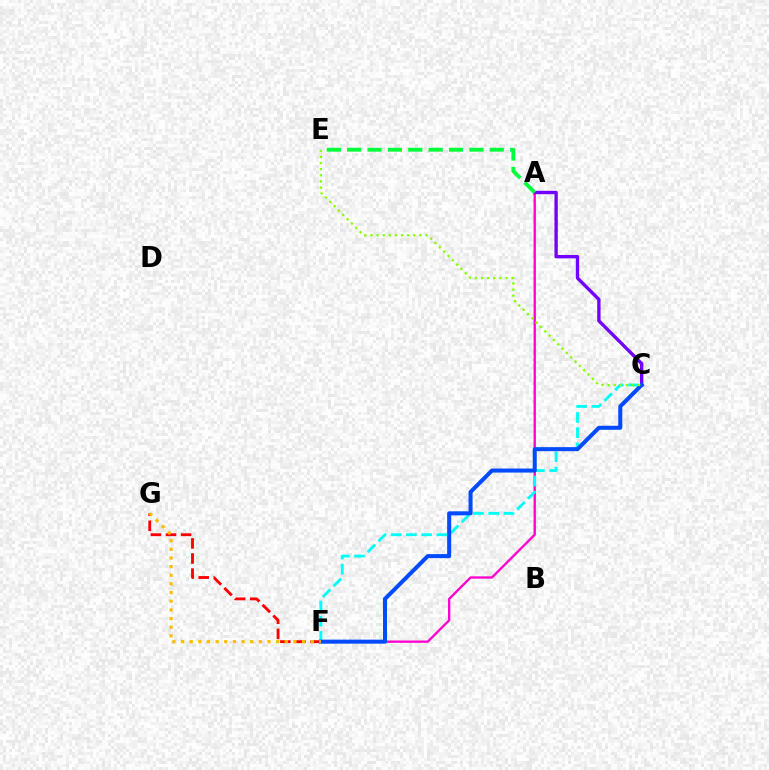{('A', 'F'): [{'color': '#ff00cf', 'line_style': 'solid', 'thickness': 1.67}], ('C', 'F'): [{'color': '#00fff6', 'line_style': 'dashed', 'thickness': 2.06}, {'color': '#004bff', 'line_style': 'solid', 'thickness': 2.9}], ('A', 'C'): [{'color': '#7200ff', 'line_style': 'solid', 'thickness': 2.42}], ('F', 'G'): [{'color': '#ff0000', 'line_style': 'dashed', 'thickness': 2.05}, {'color': '#ffbd00', 'line_style': 'dotted', 'thickness': 2.35}], ('A', 'E'): [{'color': '#00ff39', 'line_style': 'dashed', 'thickness': 2.77}], ('C', 'E'): [{'color': '#84ff00', 'line_style': 'dotted', 'thickness': 1.66}]}